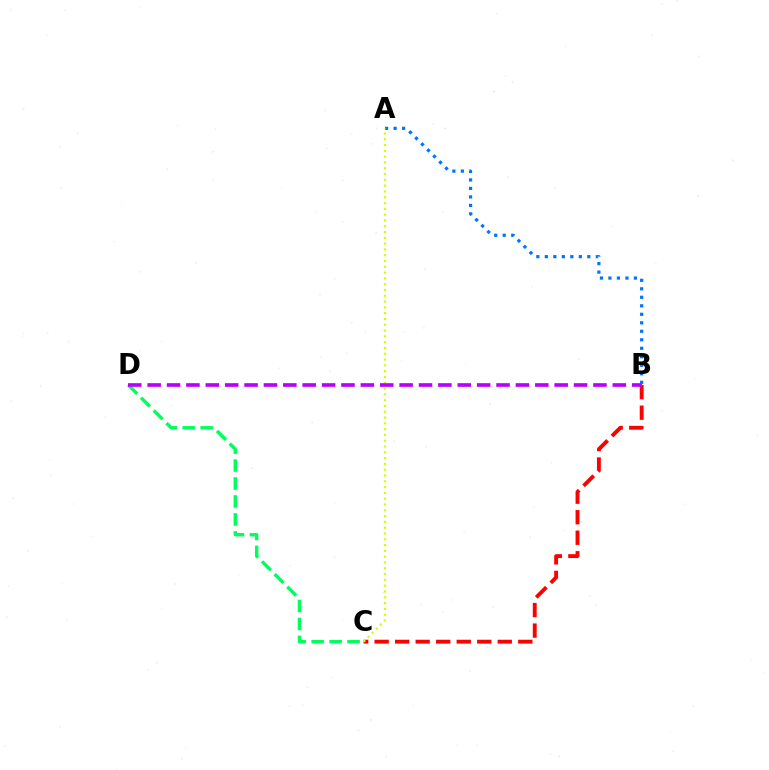{('C', 'D'): [{'color': '#00ff5c', 'line_style': 'dashed', 'thickness': 2.44}], ('A', 'B'): [{'color': '#0074ff', 'line_style': 'dotted', 'thickness': 2.31}], ('B', 'C'): [{'color': '#ff0000', 'line_style': 'dashed', 'thickness': 2.79}], ('A', 'C'): [{'color': '#d1ff00', 'line_style': 'dotted', 'thickness': 1.58}], ('B', 'D'): [{'color': '#b900ff', 'line_style': 'dashed', 'thickness': 2.63}]}